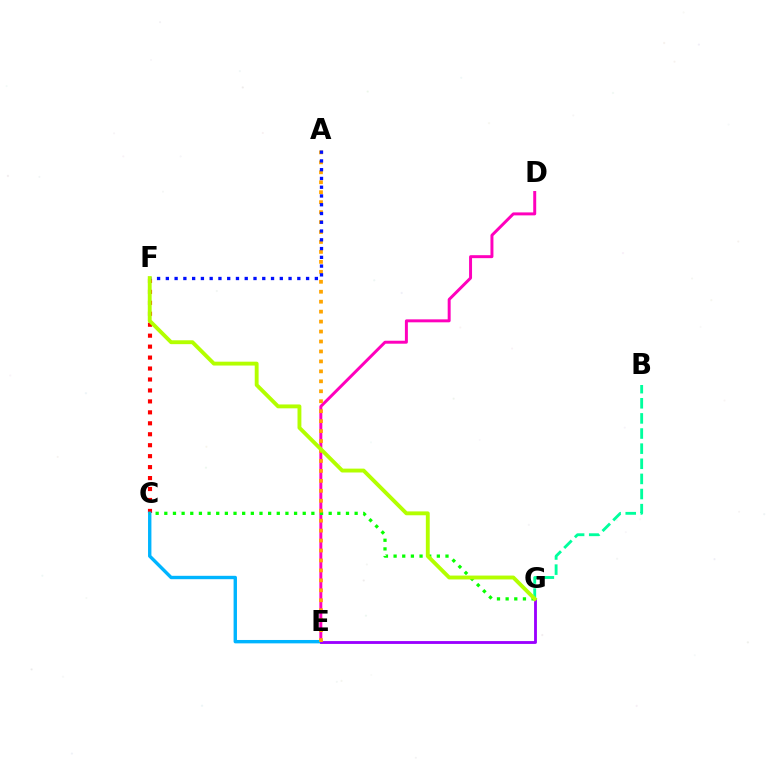{('D', 'E'): [{'color': '#ff00bd', 'line_style': 'solid', 'thickness': 2.13}], ('C', 'F'): [{'color': '#ff0000', 'line_style': 'dotted', 'thickness': 2.98}], ('C', 'E'): [{'color': '#00b5ff', 'line_style': 'solid', 'thickness': 2.43}], ('E', 'G'): [{'color': '#9b00ff', 'line_style': 'solid', 'thickness': 2.05}], ('C', 'G'): [{'color': '#08ff00', 'line_style': 'dotted', 'thickness': 2.35}], ('A', 'E'): [{'color': '#ffa500', 'line_style': 'dotted', 'thickness': 2.7}], ('A', 'F'): [{'color': '#0010ff', 'line_style': 'dotted', 'thickness': 2.38}], ('B', 'G'): [{'color': '#00ff9d', 'line_style': 'dashed', 'thickness': 2.05}], ('F', 'G'): [{'color': '#b3ff00', 'line_style': 'solid', 'thickness': 2.79}]}